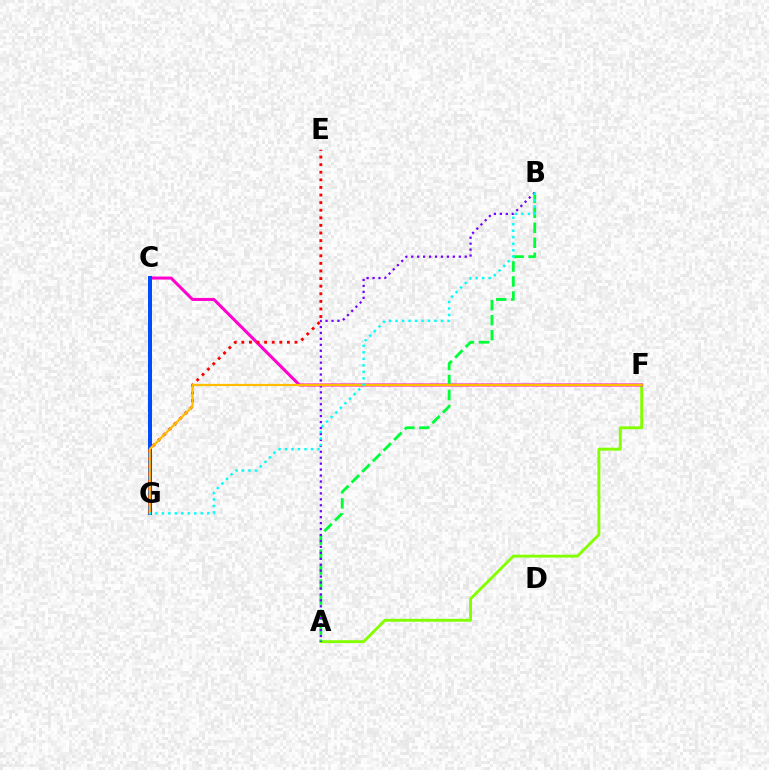{('A', 'F'): [{'color': '#84ff00', 'line_style': 'solid', 'thickness': 2.09}], ('C', 'F'): [{'color': '#ff00cf', 'line_style': 'solid', 'thickness': 2.18}], ('A', 'B'): [{'color': '#00ff39', 'line_style': 'dashed', 'thickness': 2.04}, {'color': '#7200ff', 'line_style': 'dotted', 'thickness': 1.61}], ('C', 'G'): [{'color': '#004bff', 'line_style': 'solid', 'thickness': 2.88}], ('E', 'G'): [{'color': '#ff0000', 'line_style': 'dotted', 'thickness': 2.06}], ('F', 'G'): [{'color': '#ffbd00', 'line_style': 'solid', 'thickness': 1.63}], ('B', 'G'): [{'color': '#00fff6', 'line_style': 'dotted', 'thickness': 1.76}]}